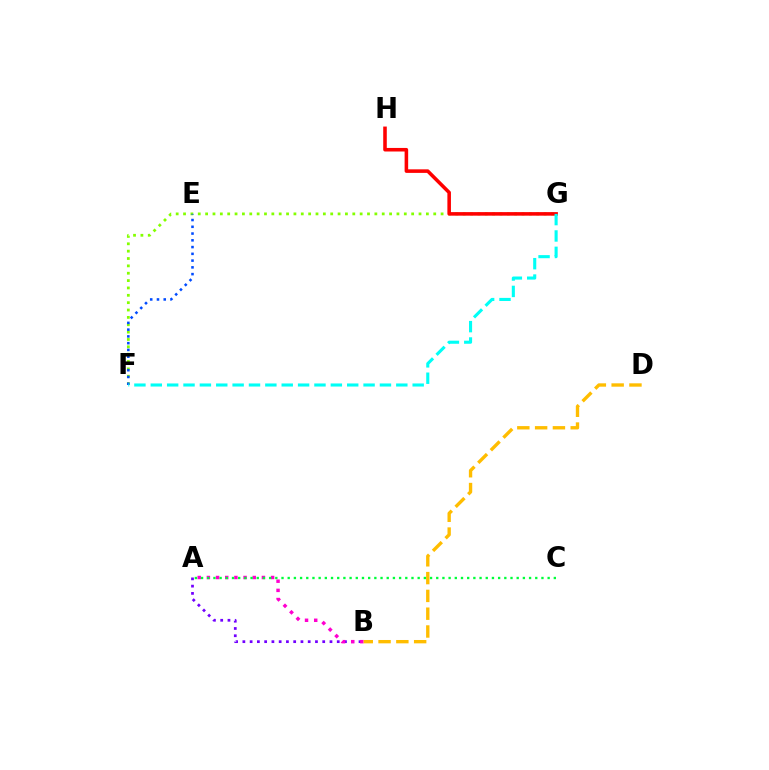{('F', 'G'): [{'color': '#84ff00', 'line_style': 'dotted', 'thickness': 2.0}, {'color': '#00fff6', 'line_style': 'dashed', 'thickness': 2.22}], ('E', 'F'): [{'color': '#004bff', 'line_style': 'dotted', 'thickness': 1.84}], ('A', 'B'): [{'color': '#7200ff', 'line_style': 'dotted', 'thickness': 1.97}, {'color': '#ff00cf', 'line_style': 'dotted', 'thickness': 2.49}], ('G', 'H'): [{'color': '#ff0000', 'line_style': 'solid', 'thickness': 2.56}], ('B', 'D'): [{'color': '#ffbd00', 'line_style': 'dashed', 'thickness': 2.42}], ('A', 'C'): [{'color': '#00ff39', 'line_style': 'dotted', 'thickness': 1.68}]}